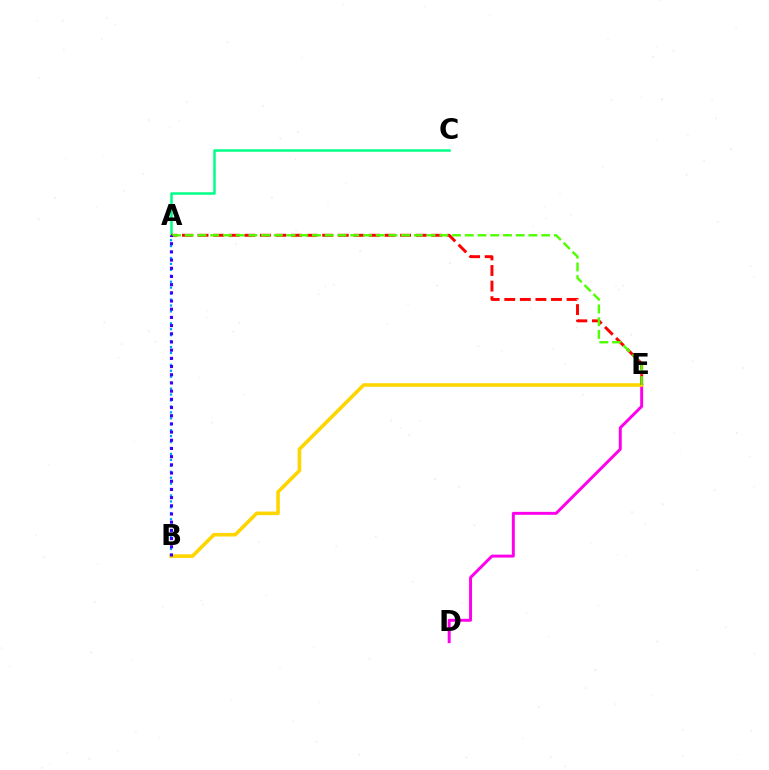{('D', 'E'): [{'color': '#ff00ed', 'line_style': 'solid', 'thickness': 2.13}], ('A', 'B'): [{'color': '#009eff', 'line_style': 'dotted', 'thickness': 1.61}, {'color': '#3700ff', 'line_style': 'dotted', 'thickness': 2.23}], ('A', 'C'): [{'color': '#00ff86', 'line_style': 'solid', 'thickness': 1.8}], ('B', 'E'): [{'color': '#ffd500', 'line_style': 'solid', 'thickness': 2.58}], ('A', 'E'): [{'color': '#ff0000', 'line_style': 'dashed', 'thickness': 2.12}, {'color': '#4fff00', 'line_style': 'dashed', 'thickness': 1.73}]}